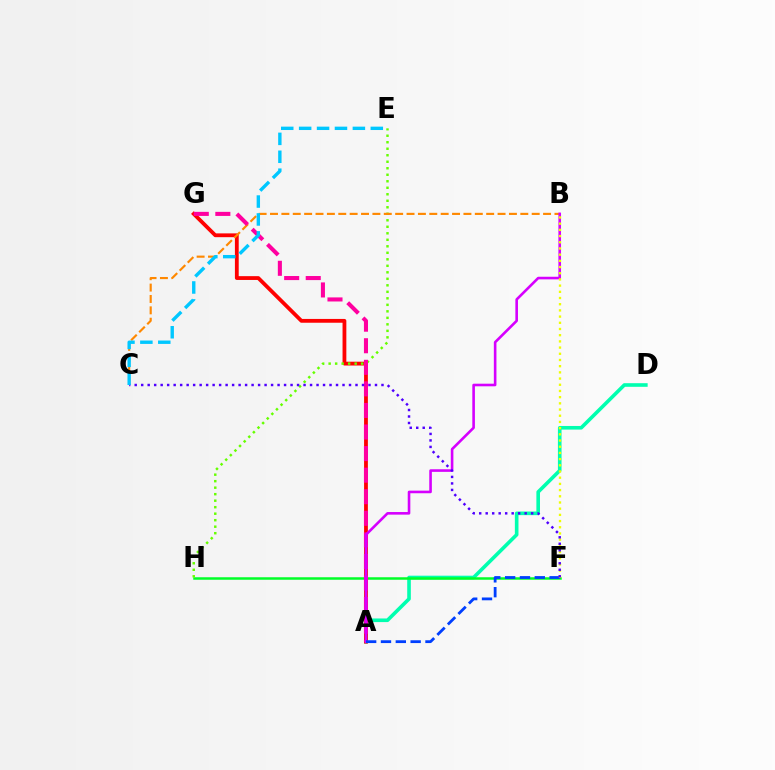{('A', 'D'): [{'color': '#00ffaf', 'line_style': 'solid', 'thickness': 2.6}], ('A', 'G'): [{'color': '#ff0000', 'line_style': 'solid', 'thickness': 2.74}, {'color': '#ff00a0', 'line_style': 'dashed', 'thickness': 2.93}], ('F', 'H'): [{'color': '#00ff27', 'line_style': 'solid', 'thickness': 1.8}], ('E', 'H'): [{'color': '#66ff00', 'line_style': 'dotted', 'thickness': 1.77}], ('B', 'C'): [{'color': '#ff8800', 'line_style': 'dashed', 'thickness': 1.55}], ('A', 'B'): [{'color': '#d600ff', 'line_style': 'solid', 'thickness': 1.88}], ('A', 'F'): [{'color': '#003fff', 'line_style': 'dashed', 'thickness': 2.02}], ('B', 'F'): [{'color': '#eeff00', 'line_style': 'dotted', 'thickness': 1.68}], ('C', 'F'): [{'color': '#4f00ff', 'line_style': 'dotted', 'thickness': 1.76}], ('C', 'E'): [{'color': '#00c7ff', 'line_style': 'dashed', 'thickness': 2.43}]}